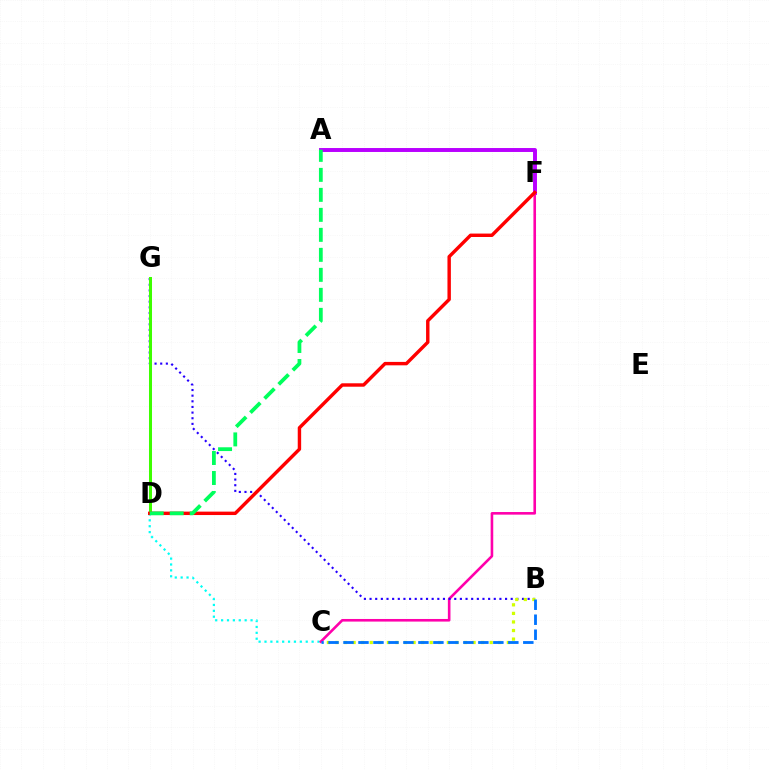{('A', 'F'): [{'color': '#b900ff', 'line_style': 'solid', 'thickness': 2.84}], ('C', 'D'): [{'color': '#00fff6', 'line_style': 'dotted', 'thickness': 1.6}], ('C', 'F'): [{'color': '#ff00ac', 'line_style': 'solid', 'thickness': 1.88}], ('B', 'G'): [{'color': '#2500ff', 'line_style': 'dotted', 'thickness': 1.53}], ('D', 'G'): [{'color': '#ff9400', 'line_style': 'solid', 'thickness': 1.95}, {'color': '#3dff00', 'line_style': 'solid', 'thickness': 2.17}], ('B', 'C'): [{'color': '#d1ff00', 'line_style': 'dotted', 'thickness': 2.33}, {'color': '#0074ff', 'line_style': 'dashed', 'thickness': 2.04}], ('D', 'F'): [{'color': '#ff0000', 'line_style': 'solid', 'thickness': 2.46}], ('A', 'D'): [{'color': '#00ff5c', 'line_style': 'dashed', 'thickness': 2.72}]}